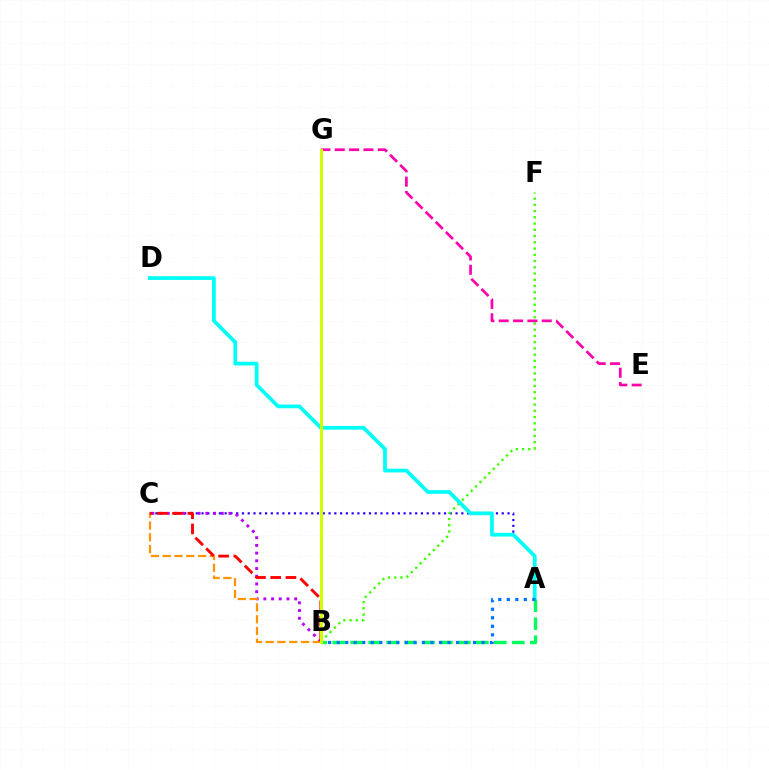{('A', 'C'): [{'color': '#2500ff', 'line_style': 'dotted', 'thickness': 1.57}], ('B', 'F'): [{'color': '#3dff00', 'line_style': 'dotted', 'thickness': 1.7}], ('A', 'D'): [{'color': '#00fff6', 'line_style': 'solid', 'thickness': 2.69}], ('E', 'G'): [{'color': '#ff00ac', 'line_style': 'dashed', 'thickness': 1.95}], ('B', 'C'): [{'color': '#b900ff', 'line_style': 'dotted', 'thickness': 2.09}, {'color': '#ff9400', 'line_style': 'dashed', 'thickness': 1.6}, {'color': '#ff0000', 'line_style': 'dashed', 'thickness': 2.07}], ('A', 'B'): [{'color': '#00ff5c', 'line_style': 'dashed', 'thickness': 2.44}, {'color': '#0074ff', 'line_style': 'dotted', 'thickness': 2.32}], ('B', 'G'): [{'color': '#d1ff00', 'line_style': 'solid', 'thickness': 2.24}]}